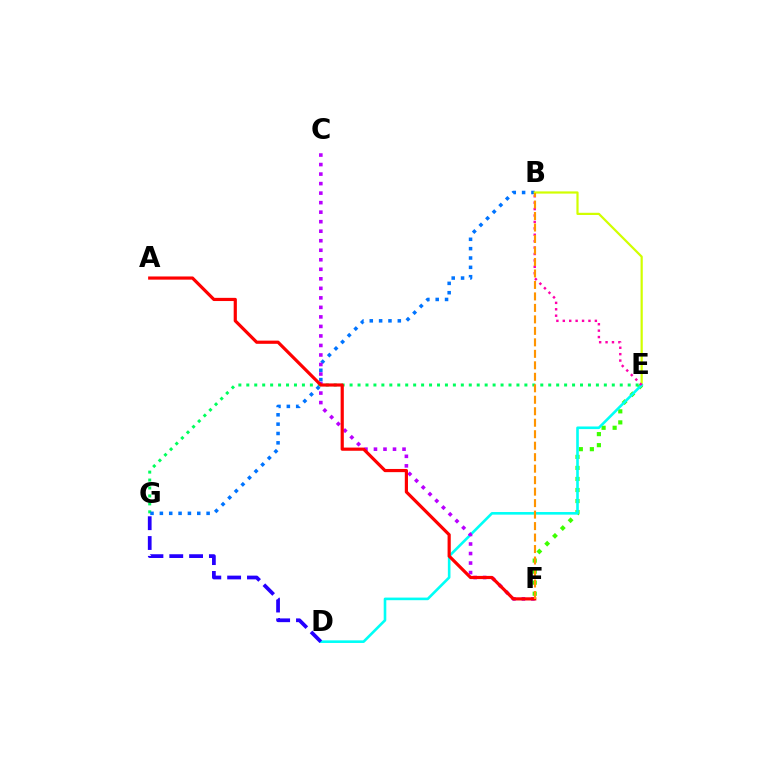{('E', 'G'): [{'color': '#00ff5c', 'line_style': 'dotted', 'thickness': 2.16}], ('E', 'F'): [{'color': '#3dff00', 'line_style': 'dotted', 'thickness': 3.0}], ('B', 'G'): [{'color': '#0074ff', 'line_style': 'dotted', 'thickness': 2.54}], ('B', 'E'): [{'color': '#d1ff00', 'line_style': 'solid', 'thickness': 1.59}, {'color': '#ff00ac', 'line_style': 'dotted', 'thickness': 1.74}], ('D', 'E'): [{'color': '#00fff6', 'line_style': 'solid', 'thickness': 1.88}], ('C', 'F'): [{'color': '#b900ff', 'line_style': 'dotted', 'thickness': 2.59}], ('A', 'F'): [{'color': '#ff0000', 'line_style': 'solid', 'thickness': 2.29}], ('D', 'G'): [{'color': '#2500ff', 'line_style': 'dashed', 'thickness': 2.69}], ('B', 'F'): [{'color': '#ff9400', 'line_style': 'dashed', 'thickness': 1.56}]}